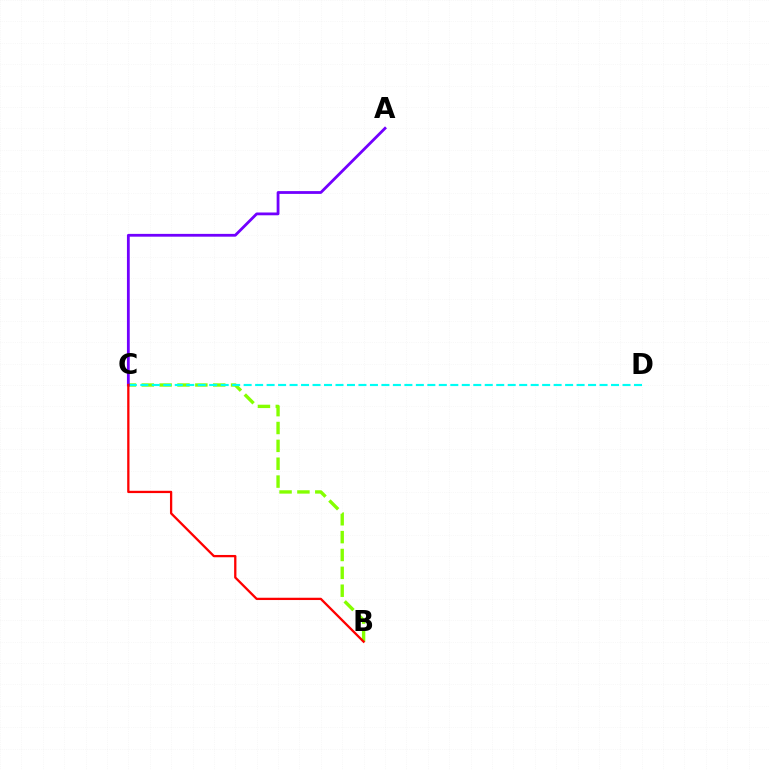{('B', 'C'): [{'color': '#84ff00', 'line_style': 'dashed', 'thickness': 2.43}, {'color': '#ff0000', 'line_style': 'solid', 'thickness': 1.65}], ('C', 'D'): [{'color': '#00fff6', 'line_style': 'dashed', 'thickness': 1.56}], ('A', 'C'): [{'color': '#7200ff', 'line_style': 'solid', 'thickness': 2.01}]}